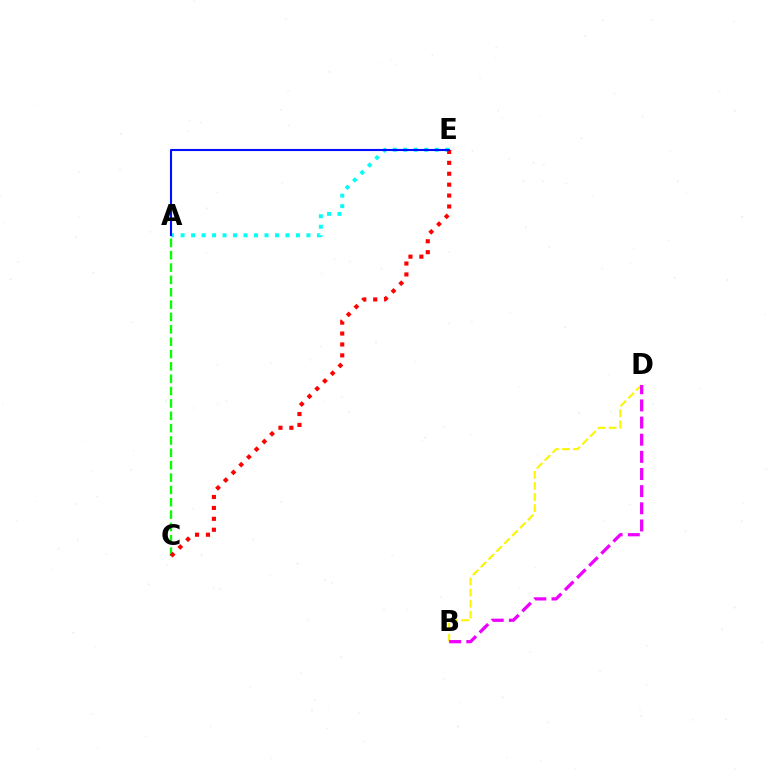{('A', 'C'): [{'color': '#08ff00', 'line_style': 'dashed', 'thickness': 1.68}], ('B', 'D'): [{'color': '#fcf500', 'line_style': 'dashed', 'thickness': 1.51}, {'color': '#ee00ff', 'line_style': 'dashed', 'thickness': 2.33}], ('A', 'E'): [{'color': '#00fff6', 'line_style': 'dotted', 'thickness': 2.85}, {'color': '#0010ff', 'line_style': 'solid', 'thickness': 1.52}], ('C', 'E'): [{'color': '#ff0000', 'line_style': 'dotted', 'thickness': 2.96}]}